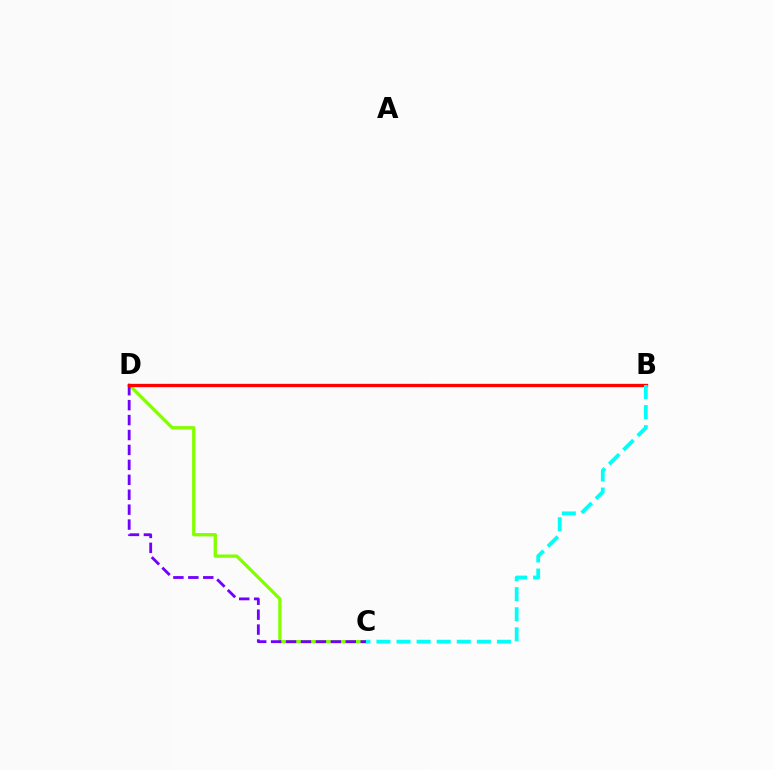{('C', 'D'): [{'color': '#84ff00', 'line_style': 'solid', 'thickness': 2.38}, {'color': '#7200ff', 'line_style': 'dashed', 'thickness': 2.03}], ('B', 'D'): [{'color': '#ff0000', 'line_style': 'solid', 'thickness': 2.39}], ('B', 'C'): [{'color': '#00fff6', 'line_style': 'dashed', 'thickness': 2.73}]}